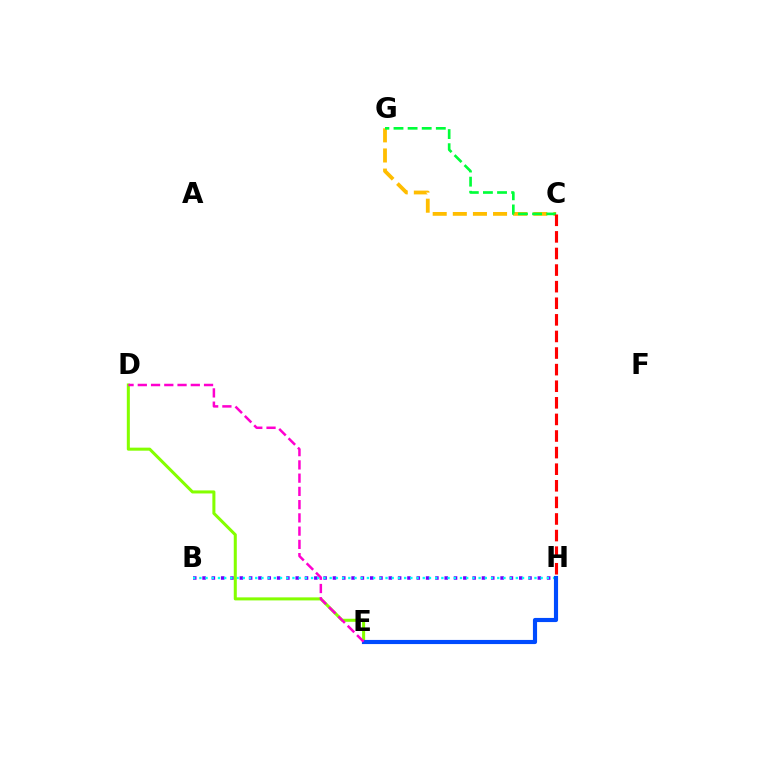{('C', 'G'): [{'color': '#ffbd00', 'line_style': 'dashed', 'thickness': 2.73}, {'color': '#00ff39', 'line_style': 'dashed', 'thickness': 1.92}], ('B', 'H'): [{'color': '#7200ff', 'line_style': 'dotted', 'thickness': 2.53}, {'color': '#00fff6', 'line_style': 'dotted', 'thickness': 1.69}], ('D', 'E'): [{'color': '#84ff00', 'line_style': 'solid', 'thickness': 2.19}, {'color': '#ff00cf', 'line_style': 'dashed', 'thickness': 1.8}], ('E', 'H'): [{'color': '#004bff', 'line_style': 'solid', 'thickness': 2.98}], ('C', 'H'): [{'color': '#ff0000', 'line_style': 'dashed', 'thickness': 2.25}]}